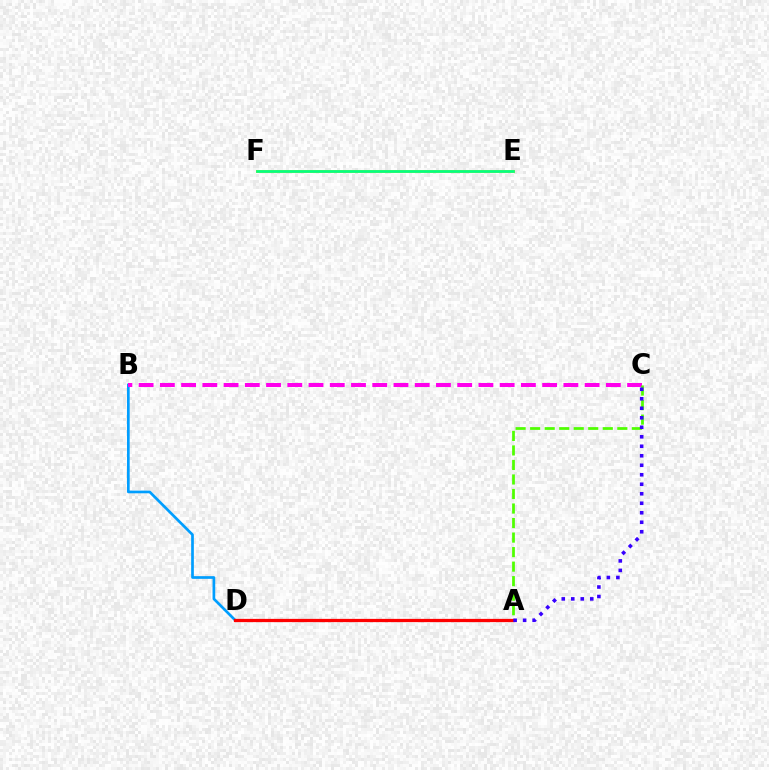{('B', 'D'): [{'color': '#009eff', 'line_style': 'solid', 'thickness': 1.94}], ('B', 'C'): [{'color': '#ff00ed', 'line_style': 'dashed', 'thickness': 2.89}], ('E', 'F'): [{'color': '#ffd500', 'line_style': 'solid', 'thickness': 2.16}, {'color': '#00ff86', 'line_style': 'solid', 'thickness': 1.93}], ('A', 'C'): [{'color': '#4fff00', 'line_style': 'dashed', 'thickness': 1.97}, {'color': '#3700ff', 'line_style': 'dotted', 'thickness': 2.58}], ('A', 'D'): [{'color': '#ff0000', 'line_style': 'solid', 'thickness': 2.34}]}